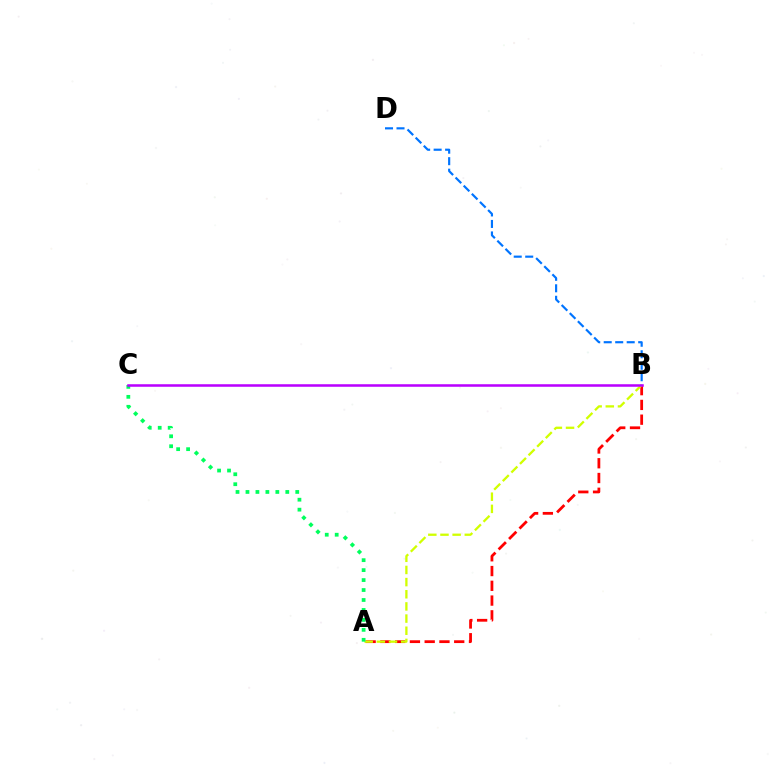{('A', 'B'): [{'color': '#ff0000', 'line_style': 'dashed', 'thickness': 2.01}, {'color': '#d1ff00', 'line_style': 'dashed', 'thickness': 1.65}], ('B', 'D'): [{'color': '#0074ff', 'line_style': 'dashed', 'thickness': 1.56}], ('A', 'C'): [{'color': '#00ff5c', 'line_style': 'dotted', 'thickness': 2.71}], ('B', 'C'): [{'color': '#b900ff', 'line_style': 'solid', 'thickness': 1.83}]}